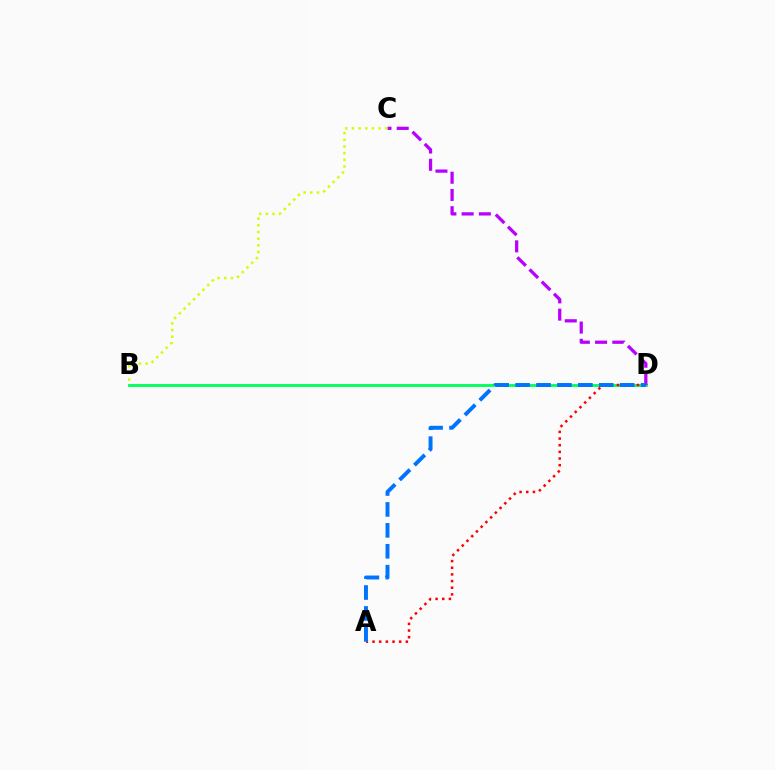{('B', 'D'): [{'color': '#00ff5c', 'line_style': 'solid', 'thickness': 2.05}], ('A', 'D'): [{'color': '#ff0000', 'line_style': 'dotted', 'thickness': 1.81}, {'color': '#0074ff', 'line_style': 'dashed', 'thickness': 2.84}], ('C', 'D'): [{'color': '#b900ff', 'line_style': 'dashed', 'thickness': 2.34}], ('B', 'C'): [{'color': '#d1ff00', 'line_style': 'dotted', 'thickness': 1.81}]}